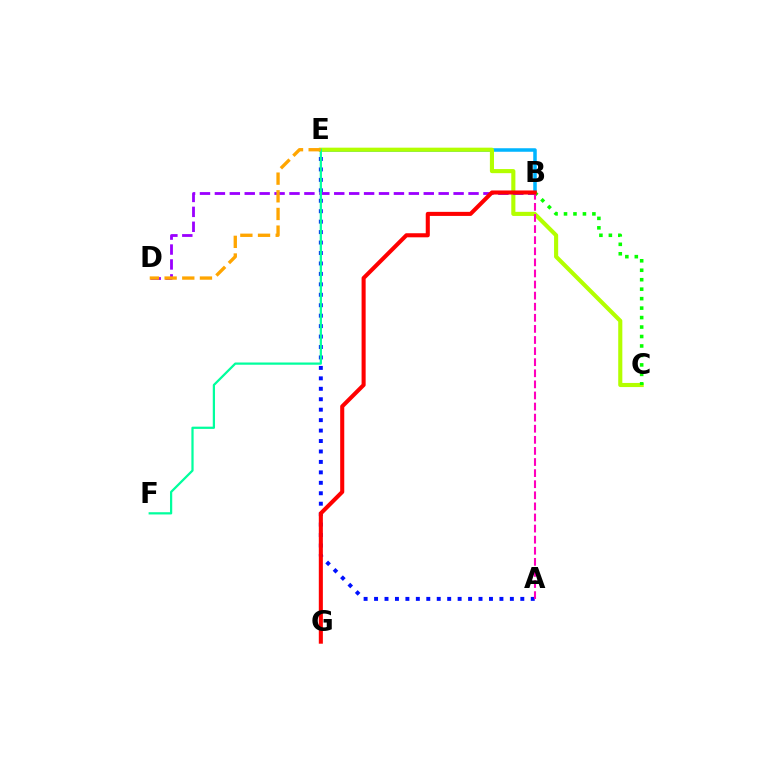{('A', 'E'): [{'color': '#0010ff', 'line_style': 'dotted', 'thickness': 2.84}], ('B', 'E'): [{'color': '#00b5ff', 'line_style': 'solid', 'thickness': 2.53}], ('C', 'E'): [{'color': '#b3ff00', 'line_style': 'solid', 'thickness': 2.96}], ('B', 'C'): [{'color': '#08ff00', 'line_style': 'dotted', 'thickness': 2.57}], ('B', 'D'): [{'color': '#9b00ff', 'line_style': 'dashed', 'thickness': 2.03}], ('A', 'B'): [{'color': '#ff00bd', 'line_style': 'dashed', 'thickness': 1.51}], ('E', 'F'): [{'color': '#00ff9d', 'line_style': 'solid', 'thickness': 1.61}], ('D', 'E'): [{'color': '#ffa500', 'line_style': 'dashed', 'thickness': 2.4}], ('B', 'G'): [{'color': '#ff0000', 'line_style': 'solid', 'thickness': 2.93}]}